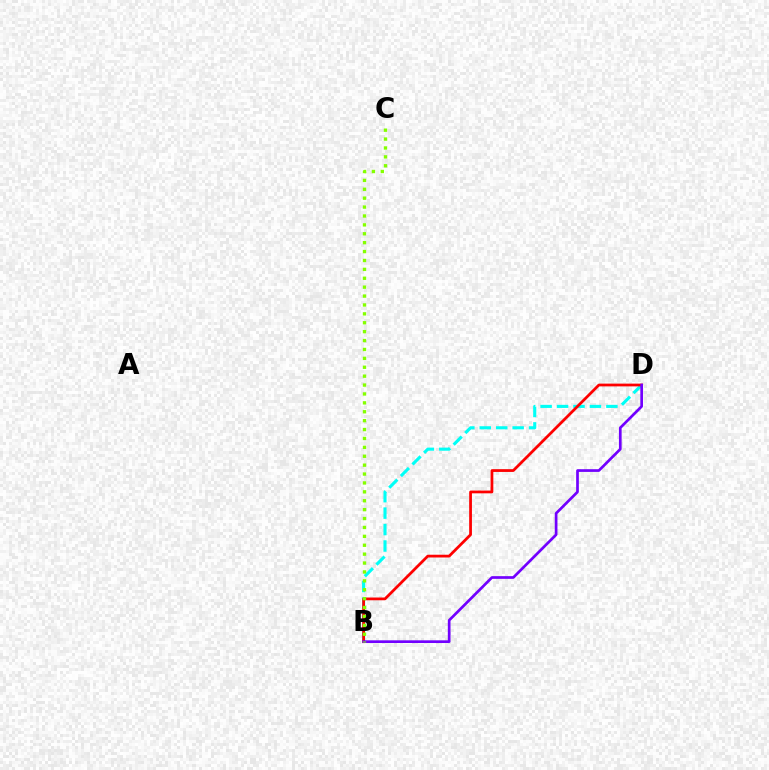{('B', 'D'): [{'color': '#00fff6', 'line_style': 'dashed', 'thickness': 2.23}, {'color': '#ff0000', 'line_style': 'solid', 'thickness': 1.99}, {'color': '#7200ff', 'line_style': 'solid', 'thickness': 1.94}], ('B', 'C'): [{'color': '#84ff00', 'line_style': 'dotted', 'thickness': 2.42}]}